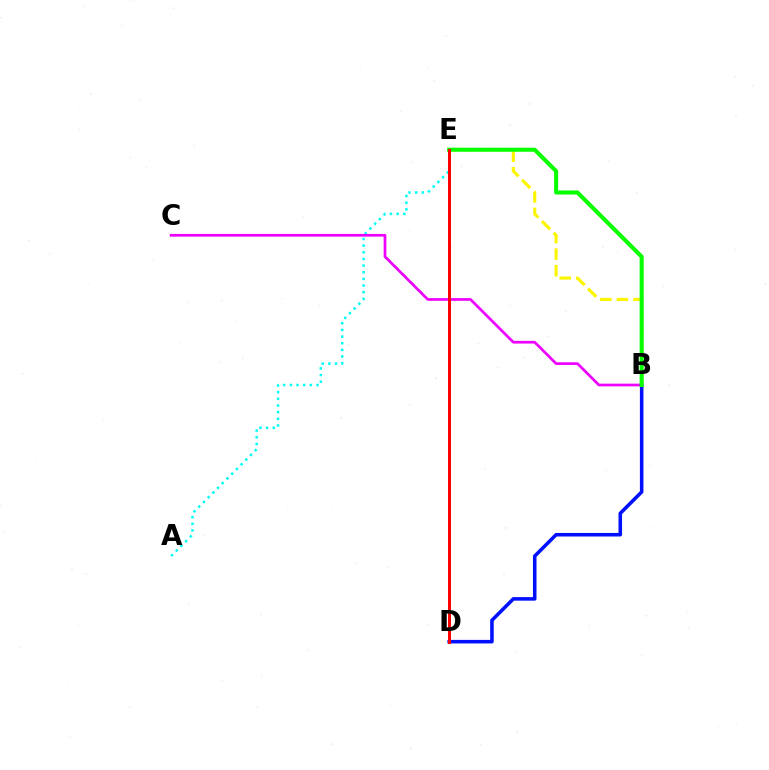{('A', 'E'): [{'color': '#00fff6', 'line_style': 'dotted', 'thickness': 1.81}], ('B', 'C'): [{'color': '#ee00ff', 'line_style': 'solid', 'thickness': 1.95}], ('B', 'E'): [{'color': '#fcf500', 'line_style': 'dashed', 'thickness': 2.24}, {'color': '#08ff00', 'line_style': 'solid', 'thickness': 2.93}], ('B', 'D'): [{'color': '#0010ff', 'line_style': 'solid', 'thickness': 2.55}], ('D', 'E'): [{'color': '#ff0000', 'line_style': 'solid', 'thickness': 2.15}]}